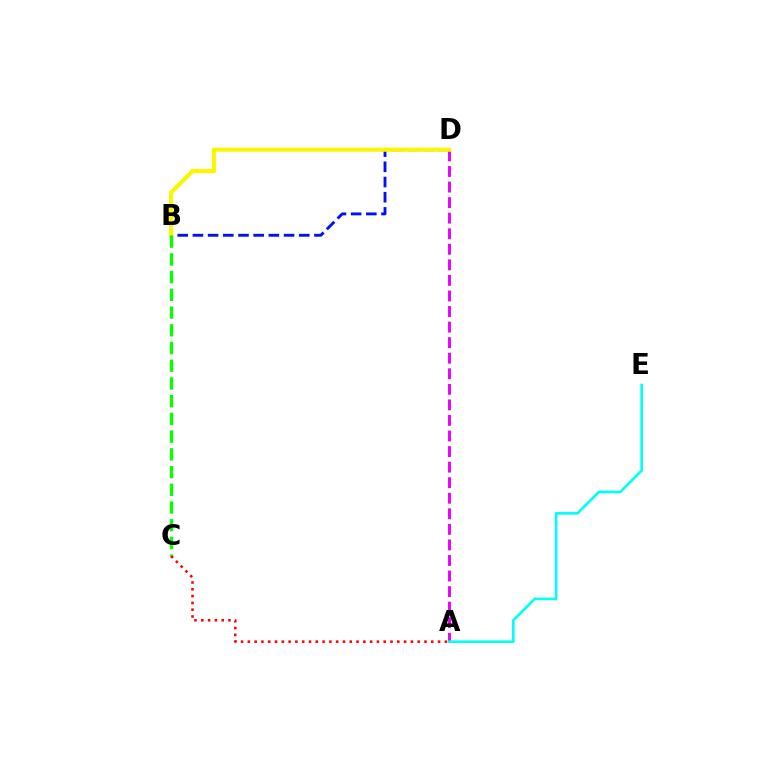{('B', 'D'): [{'color': '#0010ff', 'line_style': 'dashed', 'thickness': 2.06}, {'color': '#fcf500', 'line_style': 'solid', 'thickness': 2.95}], ('A', 'D'): [{'color': '#ee00ff', 'line_style': 'dashed', 'thickness': 2.11}], ('A', 'E'): [{'color': '#00fff6', 'line_style': 'solid', 'thickness': 1.9}], ('B', 'C'): [{'color': '#08ff00', 'line_style': 'dashed', 'thickness': 2.41}], ('A', 'C'): [{'color': '#ff0000', 'line_style': 'dotted', 'thickness': 1.85}]}